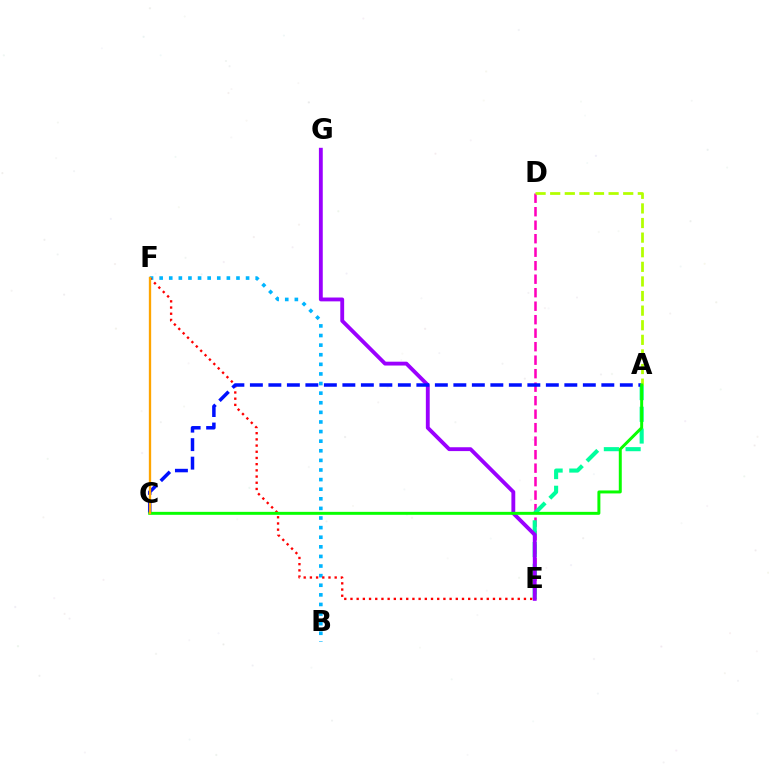{('B', 'F'): [{'color': '#00b5ff', 'line_style': 'dotted', 'thickness': 2.61}], ('D', 'E'): [{'color': '#ff00bd', 'line_style': 'dashed', 'thickness': 1.83}], ('A', 'E'): [{'color': '#00ff9d', 'line_style': 'dashed', 'thickness': 2.95}], ('E', 'G'): [{'color': '#9b00ff', 'line_style': 'solid', 'thickness': 2.77}], ('E', 'F'): [{'color': '#ff0000', 'line_style': 'dotted', 'thickness': 1.68}], ('A', 'C'): [{'color': '#0010ff', 'line_style': 'dashed', 'thickness': 2.51}, {'color': '#08ff00', 'line_style': 'solid', 'thickness': 2.14}], ('A', 'D'): [{'color': '#b3ff00', 'line_style': 'dashed', 'thickness': 1.98}], ('C', 'F'): [{'color': '#ffa500', 'line_style': 'solid', 'thickness': 1.68}]}